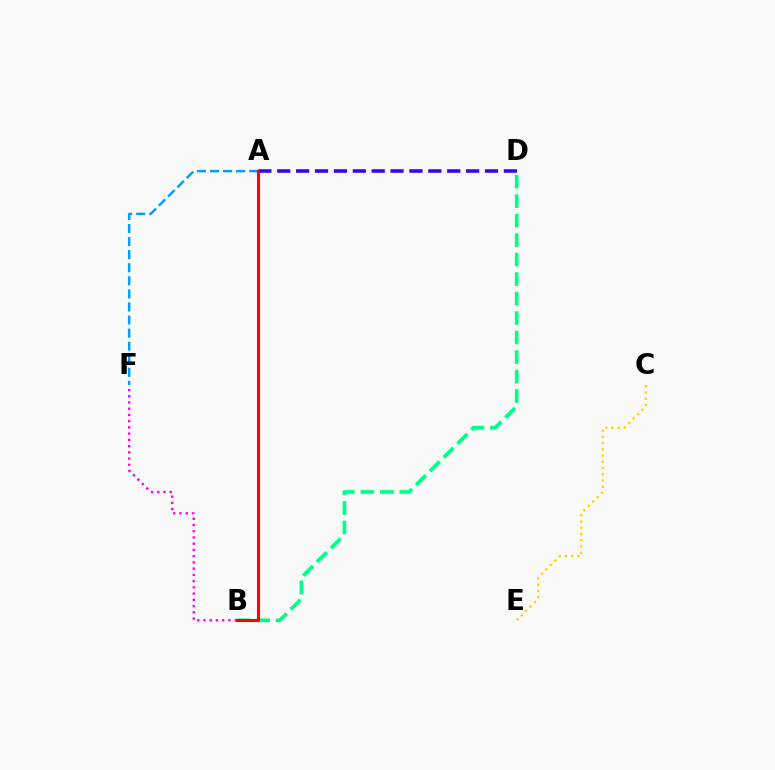{('A', 'F'): [{'color': '#009eff', 'line_style': 'dashed', 'thickness': 1.78}], ('A', 'B'): [{'color': '#4fff00', 'line_style': 'dashed', 'thickness': 2.14}, {'color': '#ff0000', 'line_style': 'solid', 'thickness': 2.21}], ('B', 'D'): [{'color': '#00ff86', 'line_style': 'dashed', 'thickness': 2.65}], ('A', 'D'): [{'color': '#3700ff', 'line_style': 'dashed', 'thickness': 2.57}], ('C', 'E'): [{'color': '#ffd500', 'line_style': 'dotted', 'thickness': 1.7}], ('B', 'F'): [{'color': '#ff00ed', 'line_style': 'dotted', 'thickness': 1.69}]}